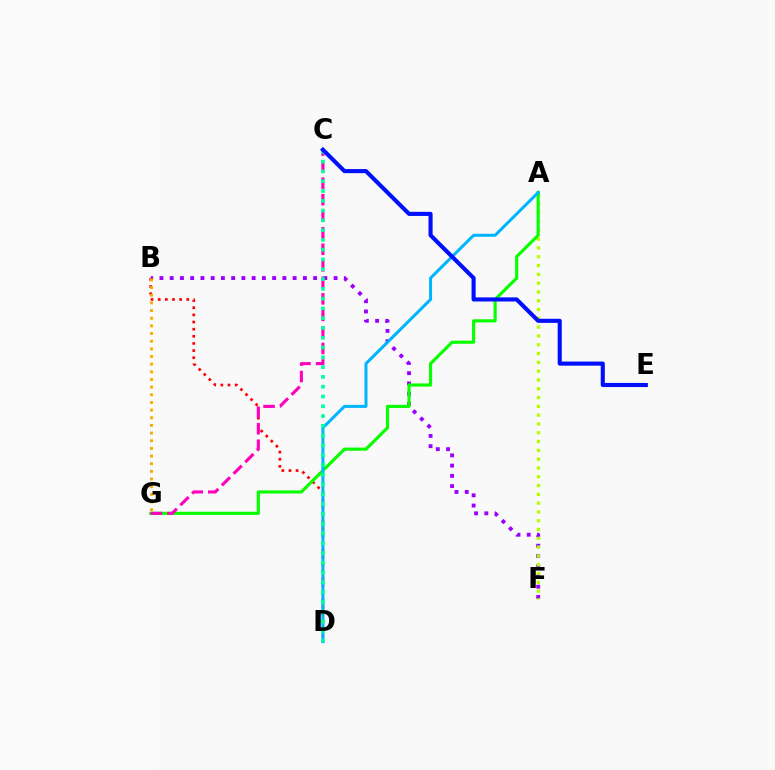{('B', 'F'): [{'color': '#9b00ff', 'line_style': 'dotted', 'thickness': 2.78}], ('A', 'F'): [{'color': '#b3ff00', 'line_style': 'dotted', 'thickness': 2.39}], ('B', 'D'): [{'color': '#ff0000', 'line_style': 'dotted', 'thickness': 1.94}], ('A', 'G'): [{'color': '#08ff00', 'line_style': 'solid', 'thickness': 2.26}], ('C', 'G'): [{'color': '#ff00bd', 'line_style': 'dashed', 'thickness': 2.25}], ('B', 'G'): [{'color': '#ffa500', 'line_style': 'dotted', 'thickness': 2.08}], ('A', 'D'): [{'color': '#00b5ff', 'line_style': 'solid', 'thickness': 2.17}], ('C', 'D'): [{'color': '#00ff9d', 'line_style': 'dotted', 'thickness': 2.66}], ('C', 'E'): [{'color': '#0010ff', 'line_style': 'solid', 'thickness': 2.95}]}